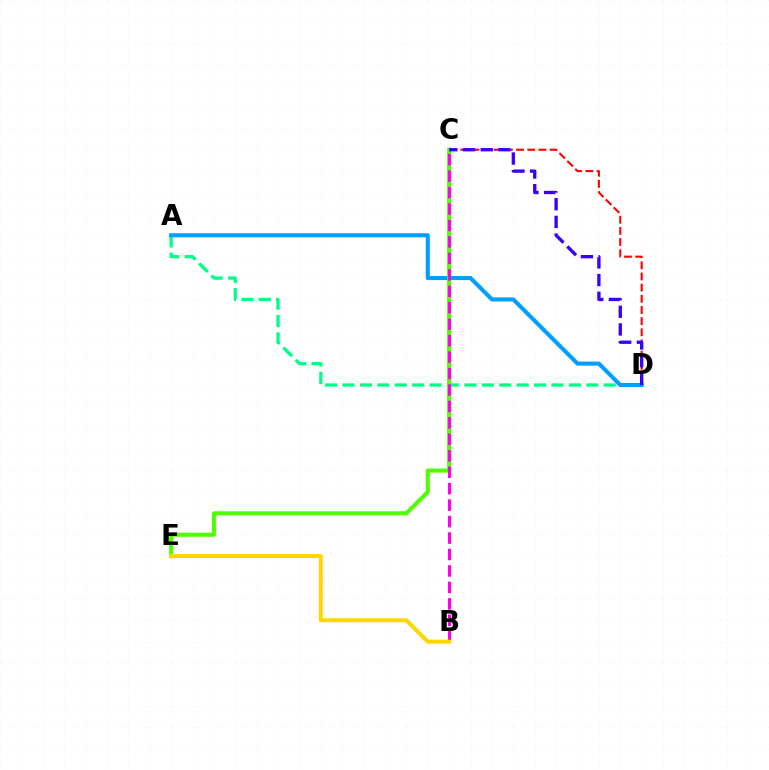{('C', 'D'): [{'color': '#ff0000', 'line_style': 'dashed', 'thickness': 1.52}, {'color': '#3700ff', 'line_style': 'dashed', 'thickness': 2.4}], ('A', 'D'): [{'color': '#00ff86', 'line_style': 'dashed', 'thickness': 2.37}, {'color': '#009eff', 'line_style': 'solid', 'thickness': 2.93}], ('C', 'E'): [{'color': '#4fff00', 'line_style': 'solid', 'thickness': 2.95}], ('B', 'C'): [{'color': '#ff00ed', 'line_style': 'dashed', 'thickness': 2.23}], ('B', 'E'): [{'color': '#ffd500', 'line_style': 'solid', 'thickness': 2.91}]}